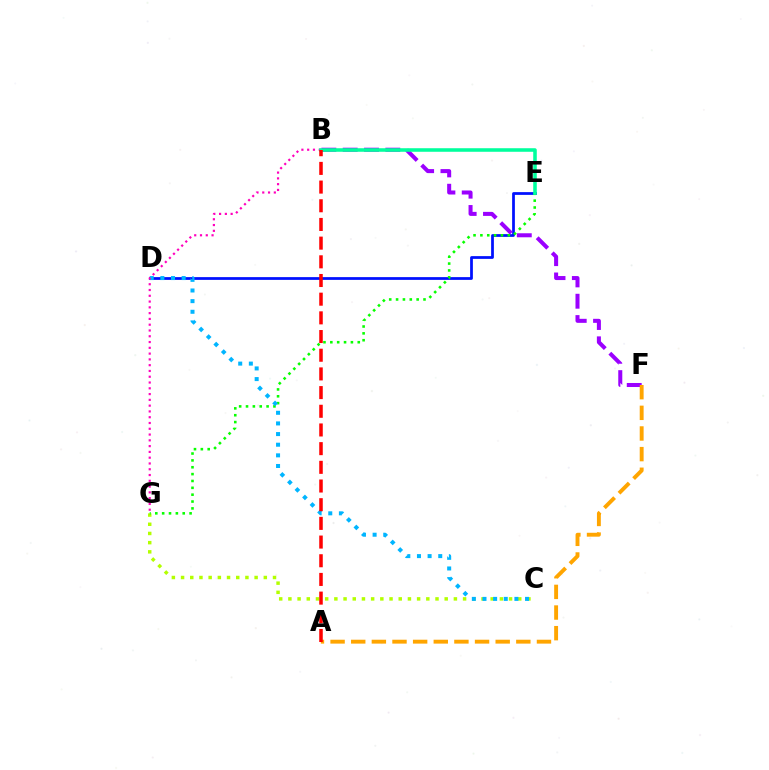{('D', 'E'): [{'color': '#0010ff', 'line_style': 'solid', 'thickness': 1.98}], ('B', 'F'): [{'color': '#9b00ff', 'line_style': 'dashed', 'thickness': 2.9}], ('C', 'G'): [{'color': '#b3ff00', 'line_style': 'dotted', 'thickness': 2.5}], ('A', 'F'): [{'color': '#ffa500', 'line_style': 'dashed', 'thickness': 2.8}], ('E', 'G'): [{'color': '#08ff00', 'line_style': 'dotted', 'thickness': 1.86}], ('C', 'D'): [{'color': '#00b5ff', 'line_style': 'dotted', 'thickness': 2.89}], ('B', 'G'): [{'color': '#ff00bd', 'line_style': 'dotted', 'thickness': 1.57}], ('B', 'E'): [{'color': '#00ff9d', 'line_style': 'solid', 'thickness': 2.56}], ('A', 'B'): [{'color': '#ff0000', 'line_style': 'dashed', 'thickness': 2.54}]}